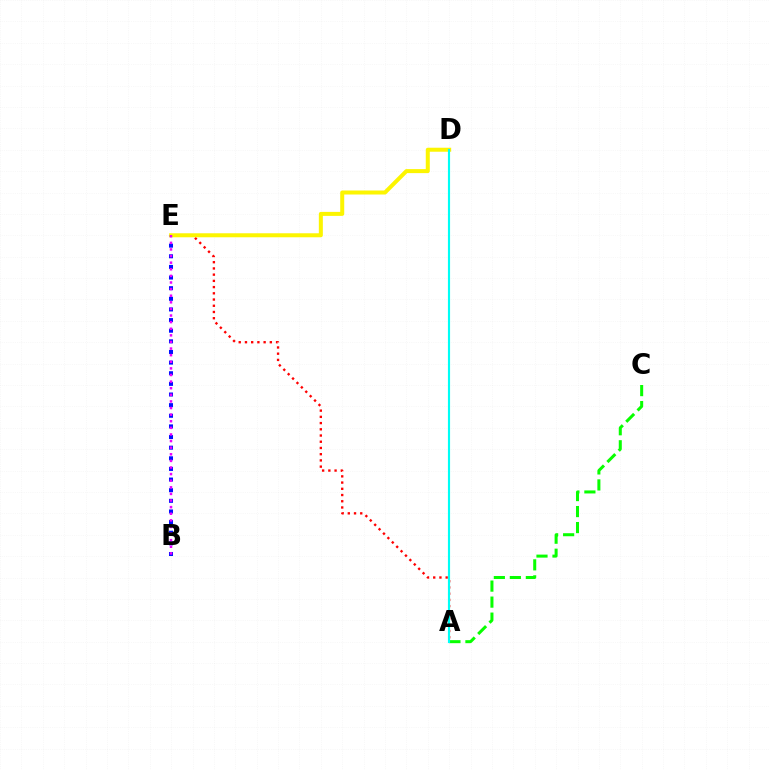{('A', 'C'): [{'color': '#08ff00', 'line_style': 'dashed', 'thickness': 2.17}], ('A', 'E'): [{'color': '#ff0000', 'line_style': 'dotted', 'thickness': 1.69}], ('B', 'E'): [{'color': '#0010ff', 'line_style': 'dotted', 'thickness': 2.89}, {'color': '#ee00ff', 'line_style': 'dotted', 'thickness': 1.8}], ('D', 'E'): [{'color': '#fcf500', 'line_style': 'solid', 'thickness': 2.89}], ('A', 'D'): [{'color': '#00fff6', 'line_style': 'solid', 'thickness': 1.55}]}